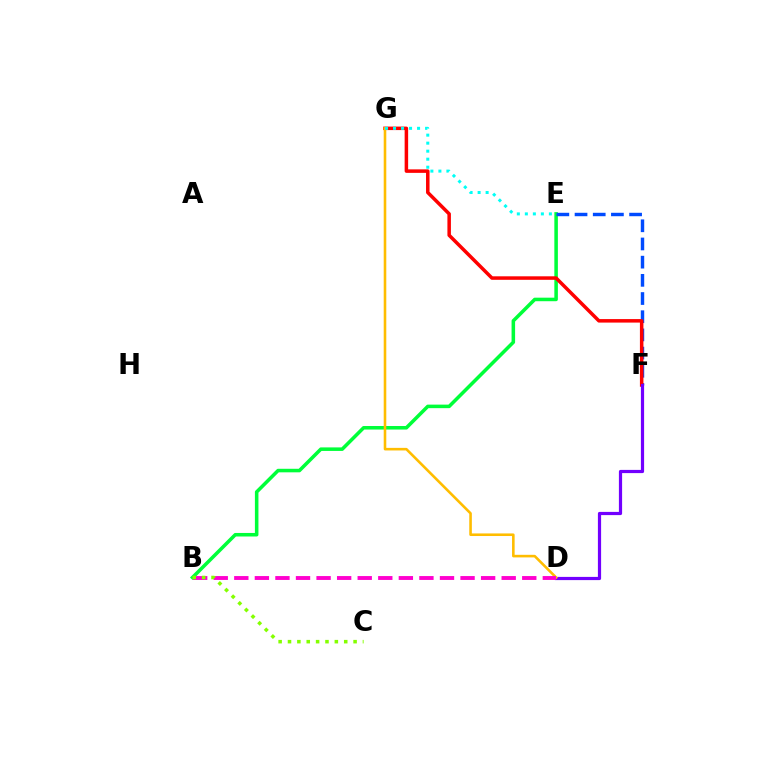{('B', 'E'): [{'color': '#00ff39', 'line_style': 'solid', 'thickness': 2.55}], ('E', 'F'): [{'color': '#004bff', 'line_style': 'dashed', 'thickness': 2.47}], ('F', 'G'): [{'color': '#ff0000', 'line_style': 'solid', 'thickness': 2.52}], ('D', 'F'): [{'color': '#7200ff', 'line_style': 'solid', 'thickness': 2.31}], ('D', 'G'): [{'color': '#ffbd00', 'line_style': 'solid', 'thickness': 1.86}], ('B', 'D'): [{'color': '#ff00cf', 'line_style': 'dashed', 'thickness': 2.79}], ('B', 'C'): [{'color': '#84ff00', 'line_style': 'dotted', 'thickness': 2.55}], ('E', 'G'): [{'color': '#00fff6', 'line_style': 'dotted', 'thickness': 2.18}]}